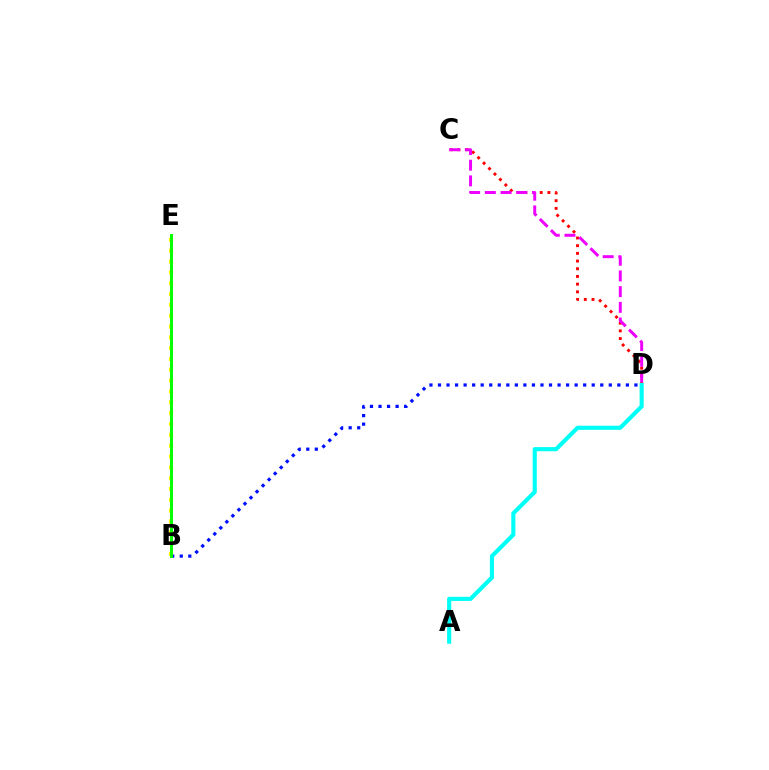{('B', 'E'): [{'color': '#fcf500', 'line_style': 'dotted', 'thickness': 2.94}, {'color': '#08ff00', 'line_style': 'solid', 'thickness': 2.16}], ('C', 'D'): [{'color': '#ff0000', 'line_style': 'dotted', 'thickness': 2.09}, {'color': '#ee00ff', 'line_style': 'dashed', 'thickness': 2.13}], ('A', 'D'): [{'color': '#00fff6', 'line_style': 'solid', 'thickness': 2.97}], ('B', 'D'): [{'color': '#0010ff', 'line_style': 'dotted', 'thickness': 2.32}]}